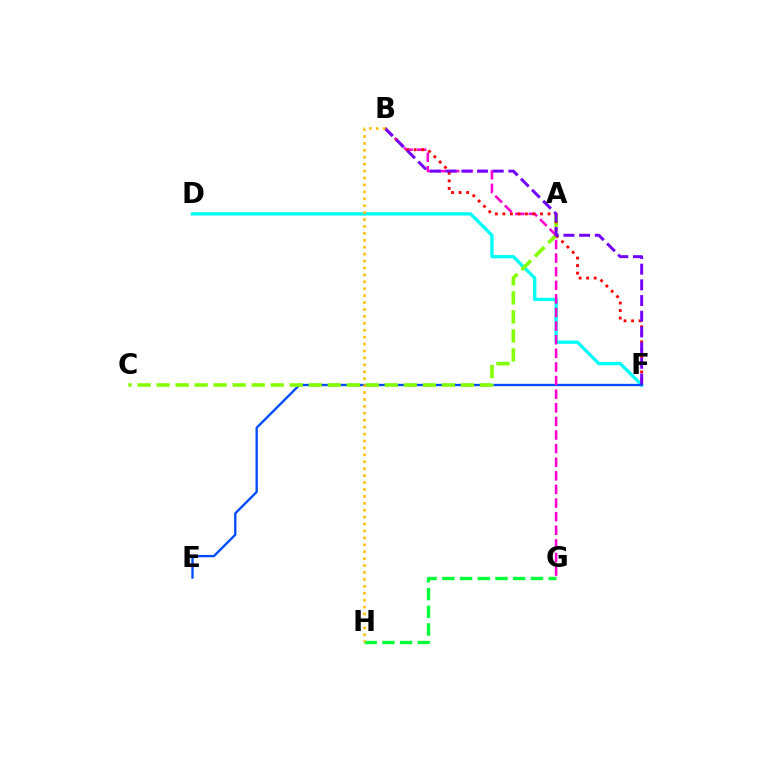{('D', 'F'): [{'color': '#00fff6', 'line_style': 'solid', 'thickness': 2.37}], ('E', 'F'): [{'color': '#004bff', 'line_style': 'solid', 'thickness': 1.67}], ('A', 'C'): [{'color': '#84ff00', 'line_style': 'dashed', 'thickness': 2.58}], ('B', 'G'): [{'color': '#ff00cf', 'line_style': 'dashed', 'thickness': 1.85}], ('B', 'F'): [{'color': '#ff0000', 'line_style': 'dotted', 'thickness': 2.04}, {'color': '#7200ff', 'line_style': 'dashed', 'thickness': 2.13}], ('G', 'H'): [{'color': '#00ff39', 'line_style': 'dashed', 'thickness': 2.41}], ('B', 'H'): [{'color': '#ffbd00', 'line_style': 'dotted', 'thickness': 1.88}]}